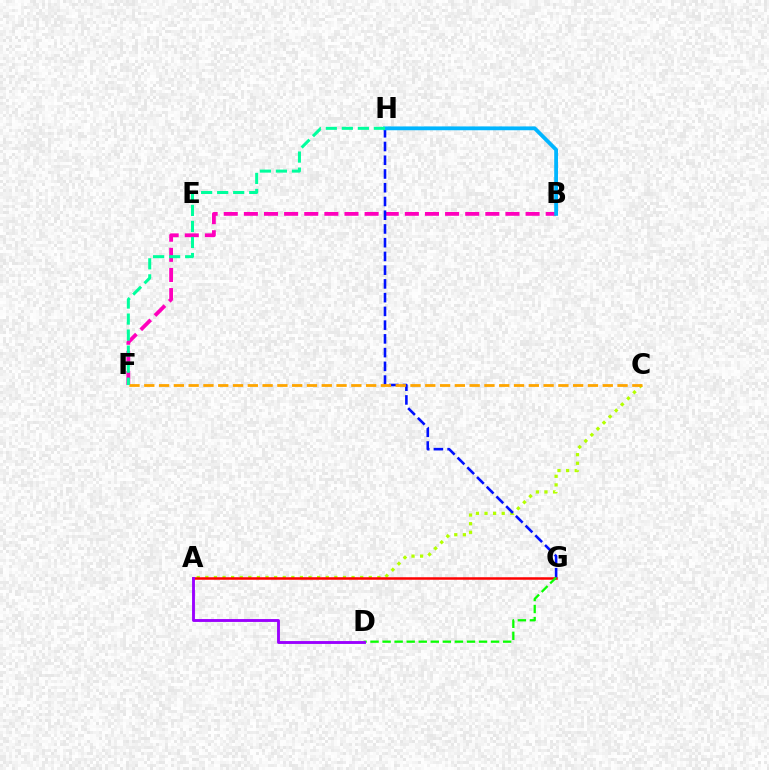{('B', 'F'): [{'color': '#ff00bd', 'line_style': 'dashed', 'thickness': 2.73}], ('A', 'C'): [{'color': '#b3ff00', 'line_style': 'dotted', 'thickness': 2.34}], ('A', 'G'): [{'color': '#ff0000', 'line_style': 'solid', 'thickness': 1.8}], ('G', 'H'): [{'color': '#0010ff', 'line_style': 'dashed', 'thickness': 1.87}], ('D', 'G'): [{'color': '#08ff00', 'line_style': 'dashed', 'thickness': 1.64}], ('B', 'H'): [{'color': '#00b5ff', 'line_style': 'solid', 'thickness': 2.75}], ('C', 'F'): [{'color': '#ffa500', 'line_style': 'dashed', 'thickness': 2.01}], ('F', 'H'): [{'color': '#00ff9d', 'line_style': 'dashed', 'thickness': 2.18}], ('A', 'D'): [{'color': '#9b00ff', 'line_style': 'solid', 'thickness': 2.07}]}